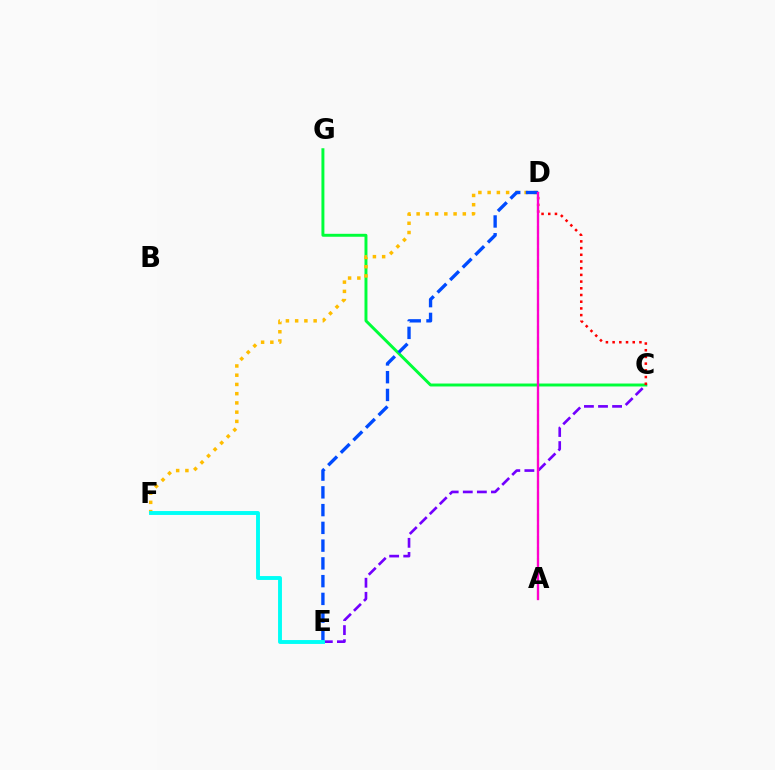{('C', 'G'): [{'color': '#00ff39', 'line_style': 'solid', 'thickness': 2.12}], ('A', 'D'): [{'color': '#84ff00', 'line_style': 'dashed', 'thickness': 1.5}, {'color': '#ff00cf', 'line_style': 'solid', 'thickness': 1.68}], ('D', 'F'): [{'color': '#ffbd00', 'line_style': 'dotted', 'thickness': 2.51}], ('C', 'E'): [{'color': '#7200ff', 'line_style': 'dashed', 'thickness': 1.91}], ('C', 'D'): [{'color': '#ff0000', 'line_style': 'dotted', 'thickness': 1.82}], ('D', 'E'): [{'color': '#004bff', 'line_style': 'dashed', 'thickness': 2.41}], ('E', 'F'): [{'color': '#00fff6', 'line_style': 'solid', 'thickness': 2.8}]}